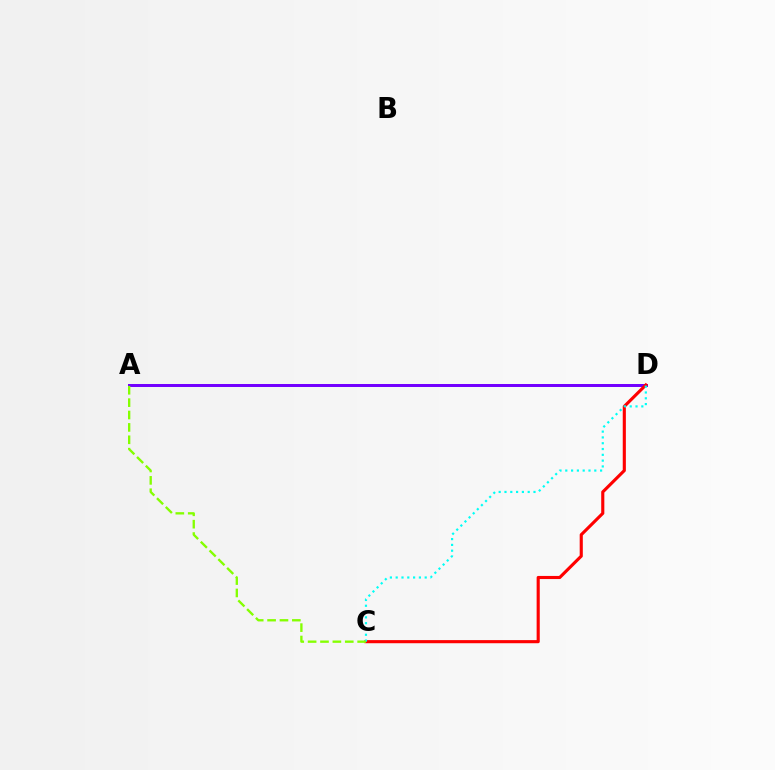{('A', 'D'): [{'color': '#7200ff', 'line_style': 'solid', 'thickness': 2.15}], ('C', 'D'): [{'color': '#ff0000', 'line_style': 'solid', 'thickness': 2.24}, {'color': '#00fff6', 'line_style': 'dotted', 'thickness': 1.58}], ('A', 'C'): [{'color': '#84ff00', 'line_style': 'dashed', 'thickness': 1.68}]}